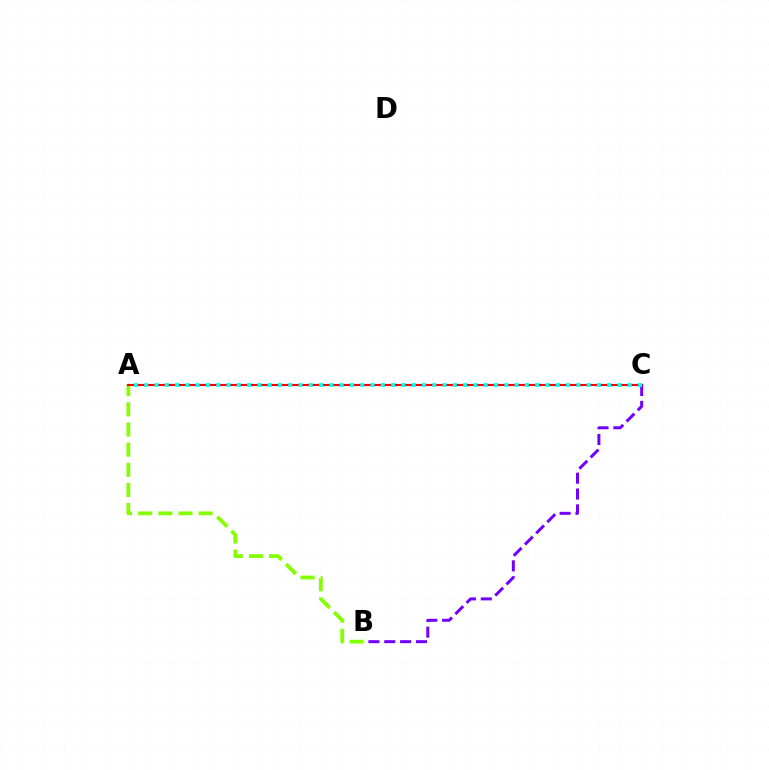{('A', 'B'): [{'color': '#84ff00', 'line_style': 'dashed', 'thickness': 2.74}], ('A', 'C'): [{'color': '#ff0000', 'line_style': 'solid', 'thickness': 1.56}, {'color': '#00fff6', 'line_style': 'dotted', 'thickness': 2.8}], ('B', 'C'): [{'color': '#7200ff', 'line_style': 'dashed', 'thickness': 2.15}]}